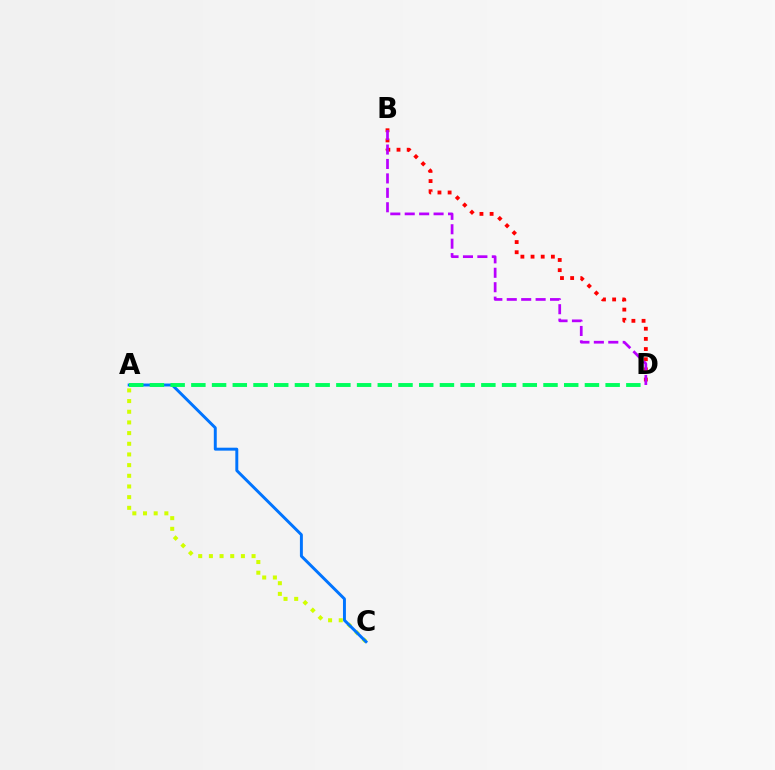{('B', 'D'): [{'color': '#ff0000', 'line_style': 'dotted', 'thickness': 2.76}, {'color': '#b900ff', 'line_style': 'dashed', 'thickness': 1.96}], ('A', 'C'): [{'color': '#d1ff00', 'line_style': 'dotted', 'thickness': 2.9}, {'color': '#0074ff', 'line_style': 'solid', 'thickness': 2.12}], ('A', 'D'): [{'color': '#00ff5c', 'line_style': 'dashed', 'thickness': 2.81}]}